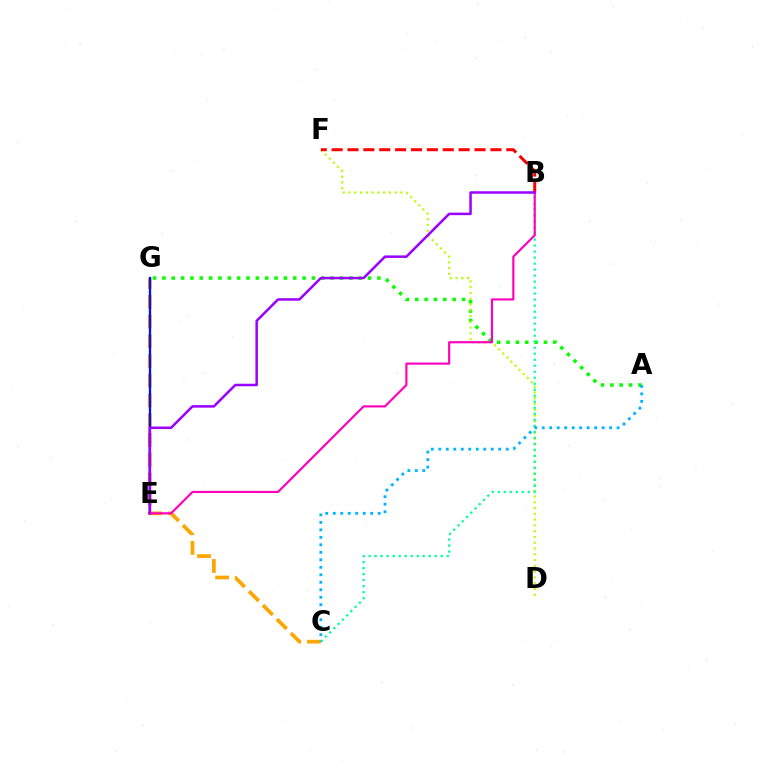{('A', 'G'): [{'color': '#08ff00', 'line_style': 'dotted', 'thickness': 2.54}], ('C', 'G'): [{'color': '#ffa500', 'line_style': 'dashed', 'thickness': 2.68}], ('E', 'G'): [{'color': '#0010ff', 'line_style': 'solid', 'thickness': 1.66}], ('D', 'F'): [{'color': '#b3ff00', 'line_style': 'dotted', 'thickness': 1.57}], ('B', 'C'): [{'color': '#00ff9d', 'line_style': 'dotted', 'thickness': 1.63}], ('A', 'C'): [{'color': '#00b5ff', 'line_style': 'dotted', 'thickness': 2.03}], ('B', 'F'): [{'color': '#ff0000', 'line_style': 'dashed', 'thickness': 2.16}], ('B', 'E'): [{'color': '#ff00bd', 'line_style': 'solid', 'thickness': 1.55}, {'color': '#9b00ff', 'line_style': 'solid', 'thickness': 1.8}]}